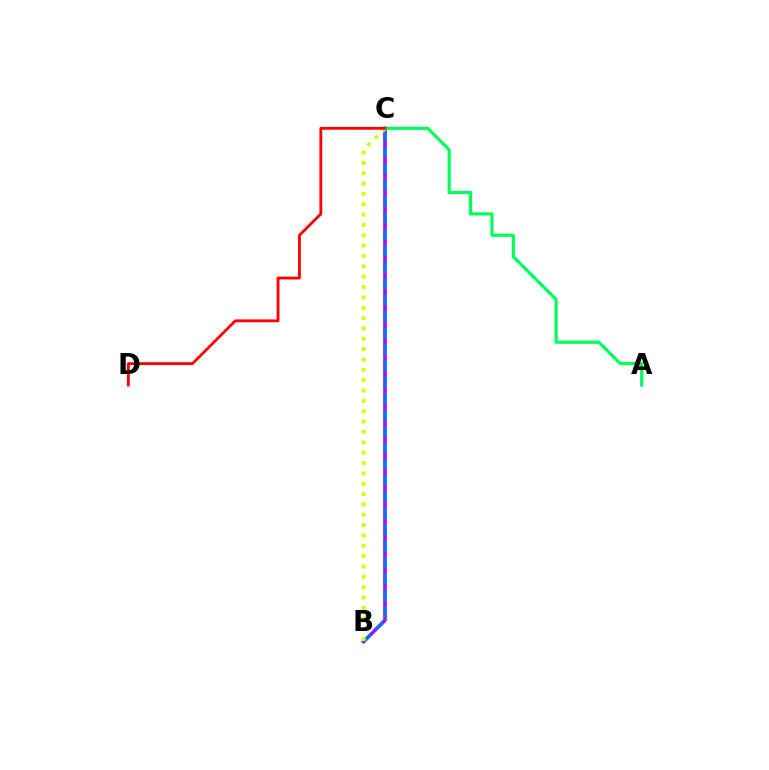{('B', 'C'): [{'color': '#b900ff', 'line_style': 'solid', 'thickness': 2.57}, {'color': '#0074ff', 'line_style': 'dashed', 'thickness': 2.23}, {'color': '#d1ff00', 'line_style': 'dotted', 'thickness': 2.81}], ('A', 'C'): [{'color': '#00ff5c', 'line_style': 'solid', 'thickness': 2.3}], ('C', 'D'): [{'color': '#ff0000', 'line_style': 'solid', 'thickness': 2.03}]}